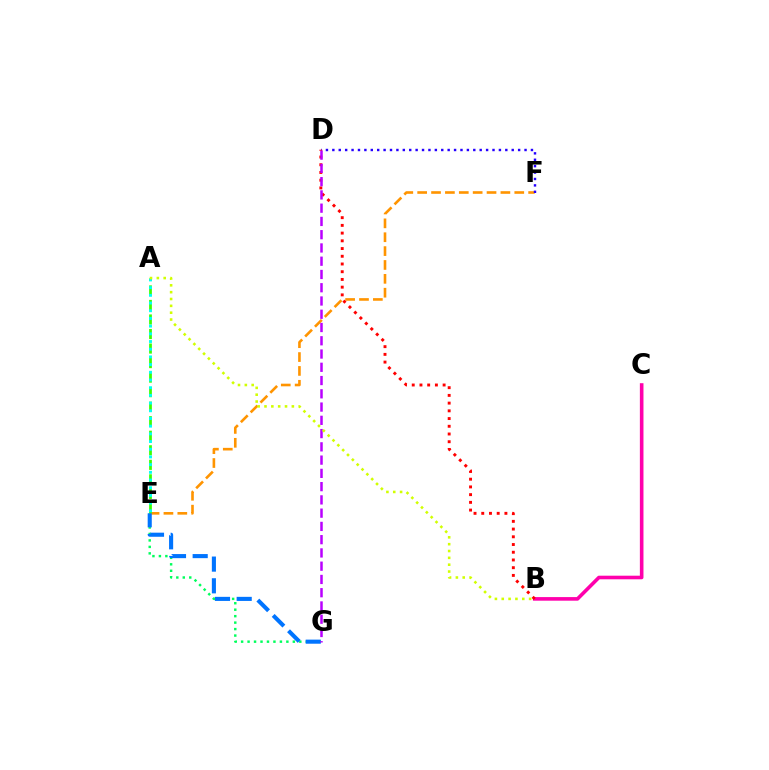{('E', 'G'): [{'color': '#00ff5c', 'line_style': 'dotted', 'thickness': 1.76}, {'color': '#0074ff', 'line_style': 'dashed', 'thickness': 2.95}], ('E', 'F'): [{'color': '#ff9400', 'line_style': 'dashed', 'thickness': 1.88}], ('D', 'F'): [{'color': '#2500ff', 'line_style': 'dotted', 'thickness': 1.74}], ('B', 'C'): [{'color': '#ff00ac', 'line_style': 'solid', 'thickness': 2.59}], ('A', 'E'): [{'color': '#3dff00', 'line_style': 'dashed', 'thickness': 1.97}, {'color': '#00fff6', 'line_style': 'dotted', 'thickness': 2.09}], ('B', 'D'): [{'color': '#ff0000', 'line_style': 'dotted', 'thickness': 2.1}], ('D', 'G'): [{'color': '#b900ff', 'line_style': 'dashed', 'thickness': 1.8}], ('A', 'B'): [{'color': '#d1ff00', 'line_style': 'dotted', 'thickness': 1.86}]}